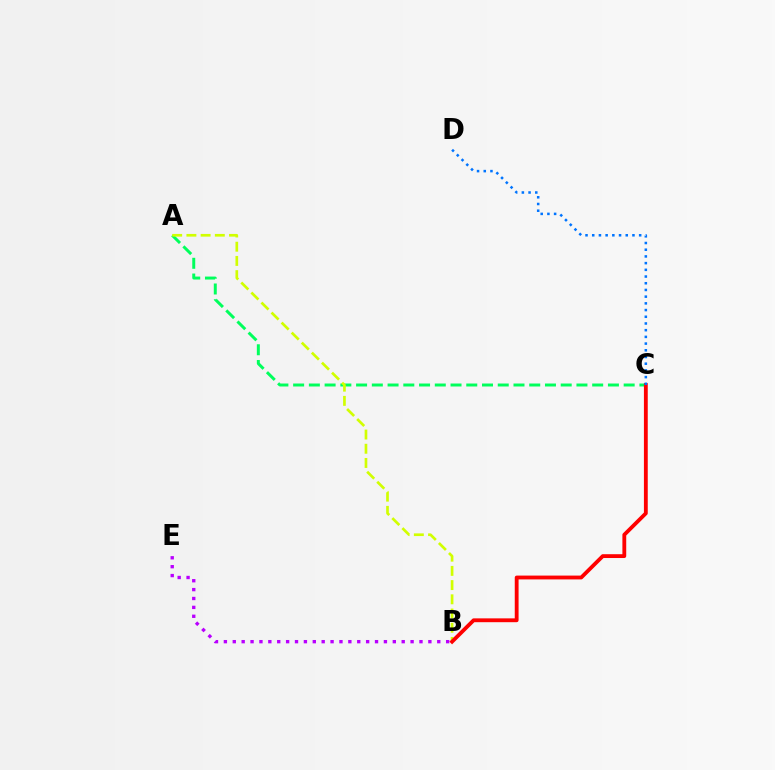{('A', 'C'): [{'color': '#00ff5c', 'line_style': 'dashed', 'thickness': 2.14}], ('A', 'B'): [{'color': '#d1ff00', 'line_style': 'dashed', 'thickness': 1.93}], ('B', 'E'): [{'color': '#b900ff', 'line_style': 'dotted', 'thickness': 2.42}], ('B', 'C'): [{'color': '#ff0000', 'line_style': 'solid', 'thickness': 2.75}], ('C', 'D'): [{'color': '#0074ff', 'line_style': 'dotted', 'thickness': 1.82}]}